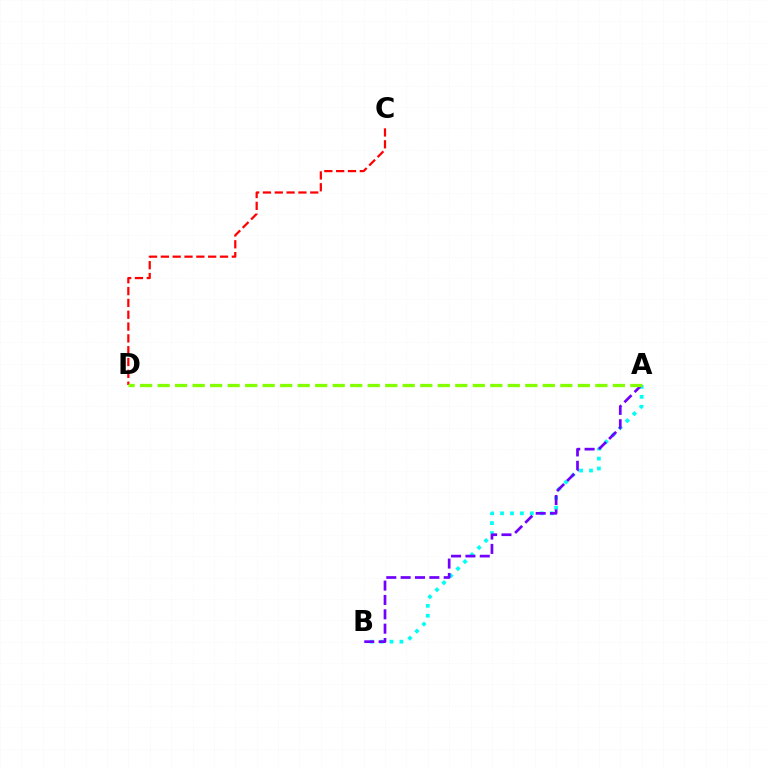{('A', 'B'): [{'color': '#00fff6', 'line_style': 'dotted', 'thickness': 2.7}, {'color': '#7200ff', 'line_style': 'dashed', 'thickness': 1.95}], ('C', 'D'): [{'color': '#ff0000', 'line_style': 'dashed', 'thickness': 1.61}], ('A', 'D'): [{'color': '#84ff00', 'line_style': 'dashed', 'thickness': 2.38}]}